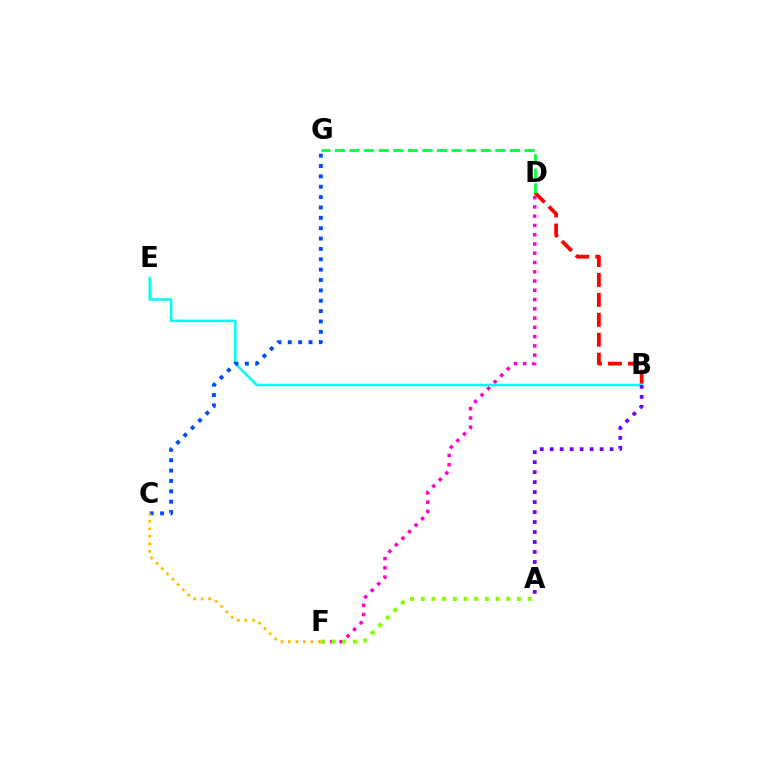{('D', 'F'): [{'color': '#ff00cf', 'line_style': 'dotted', 'thickness': 2.52}], ('B', 'E'): [{'color': '#00fff6', 'line_style': 'solid', 'thickness': 1.82}], ('C', 'G'): [{'color': '#004bff', 'line_style': 'dotted', 'thickness': 2.82}], ('B', 'D'): [{'color': '#ff0000', 'line_style': 'dashed', 'thickness': 2.71}], ('C', 'F'): [{'color': '#ffbd00', 'line_style': 'dotted', 'thickness': 2.04}], ('A', 'F'): [{'color': '#84ff00', 'line_style': 'dotted', 'thickness': 2.91}], ('A', 'B'): [{'color': '#7200ff', 'line_style': 'dotted', 'thickness': 2.71}], ('D', 'G'): [{'color': '#00ff39', 'line_style': 'dashed', 'thickness': 1.98}]}